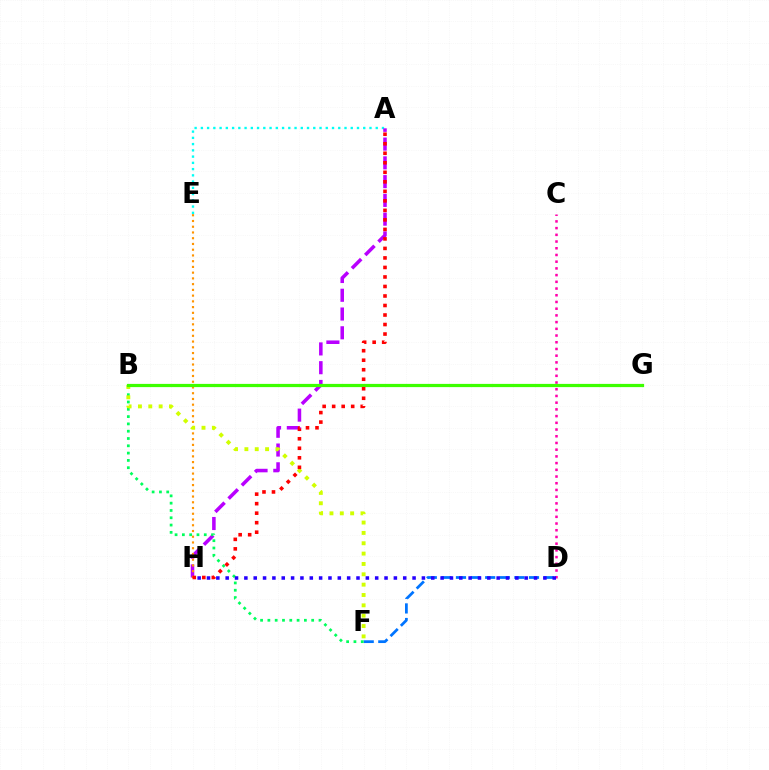{('D', 'F'): [{'color': '#0074ff', 'line_style': 'dashed', 'thickness': 1.98}], ('A', 'E'): [{'color': '#00fff6', 'line_style': 'dotted', 'thickness': 1.7}], ('C', 'D'): [{'color': '#ff00ac', 'line_style': 'dotted', 'thickness': 1.82}], ('A', 'H'): [{'color': '#b900ff', 'line_style': 'dashed', 'thickness': 2.55}, {'color': '#ff0000', 'line_style': 'dotted', 'thickness': 2.58}], ('B', 'F'): [{'color': '#00ff5c', 'line_style': 'dotted', 'thickness': 1.98}, {'color': '#d1ff00', 'line_style': 'dotted', 'thickness': 2.81}], ('E', 'H'): [{'color': '#ff9400', 'line_style': 'dotted', 'thickness': 1.56}], ('D', 'H'): [{'color': '#2500ff', 'line_style': 'dotted', 'thickness': 2.54}], ('B', 'G'): [{'color': '#3dff00', 'line_style': 'solid', 'thickness': 2.32}]}